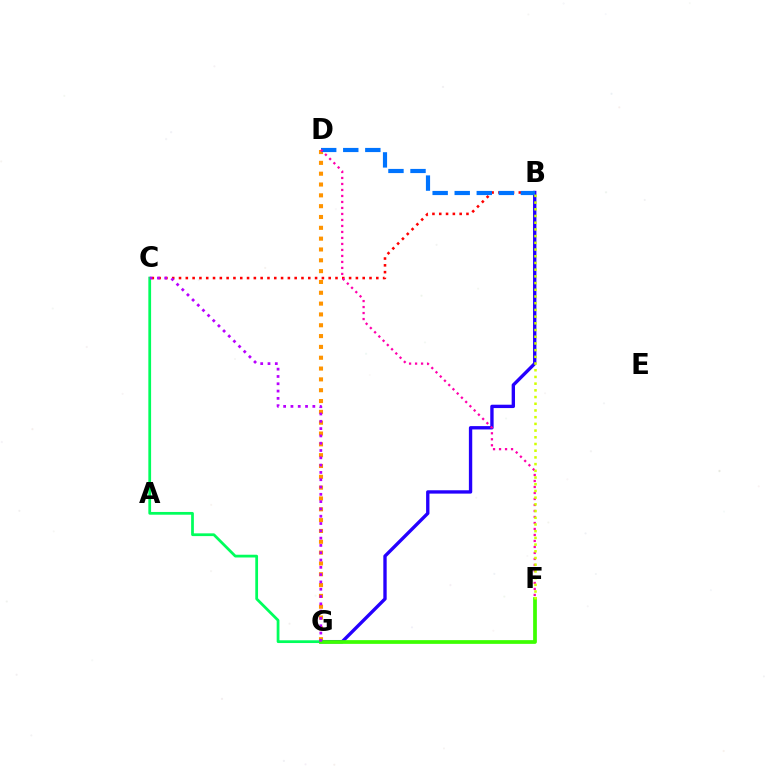{('D', 'G'): [{'color': '#ff9400', 'line_style': 'dotted', 'thickness': 2.94}], ('F', 'G'): [{'color': '#00fff6', 'line_style': 'solid', 'thickness': 1.58}, {'color': '#3dff00', 'line_style': 'solid', 'thickness': 2.67}], ('B', 'C'): [{'color': '#ff0000', 'line_style': 'dotted', 'thickness': 1.85}], ('C', 'G'): [{'color': '#00ff5c', 'line_style': 'solid', 'thickness': 1.98}, {'color': '#b900ff', 'line_style': 'dotted', 'thickness': 1.98}], ('B', 'G'): [{'color': '#2500ff', 'line_style': 'solid', 'thickness': 2.41}], ('B', 'D'): [{'color': '#0074ff', 'line_style': 'dashed', 'thickness': 3.0}], ('D', 'F'): [{'color': '#ff00ac', 'line_style': 'dotted', 'thickness': 1.63}], ('B', 'F'): [{'color': '#d1ff00', 'line_style': 'dotted', 'thickness': 1.82}]}